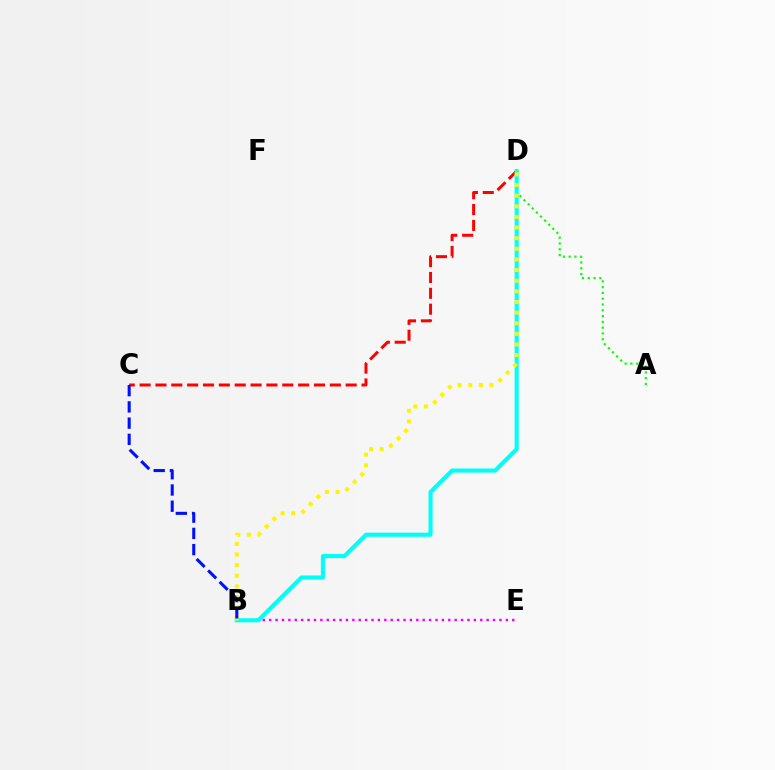{('A', 'D'): [{'color': '#08ff00', 'line_style': 'dotted', 'thickness': 1.57}], ('C', 'D'): [{'color': '#ff0000', 'line_style': 'dashed', 'thickness': 2.15}], ('B', 'E'): [{'color': '#ee00ff', 'line_style': 'dotted', 'thickness': 1.74}], ('B', 'D'): [{'color': '#00fff6', 'line_style': 'solid', 'thickness': 2.94}, {'color': '#fcf500', 'line_style': 'dotted', 'thickness': 2.89}], ('B', 'C'): [{'color': '#0010ff', 'line_style': 'dashed', 'thickness': 2.2}]}